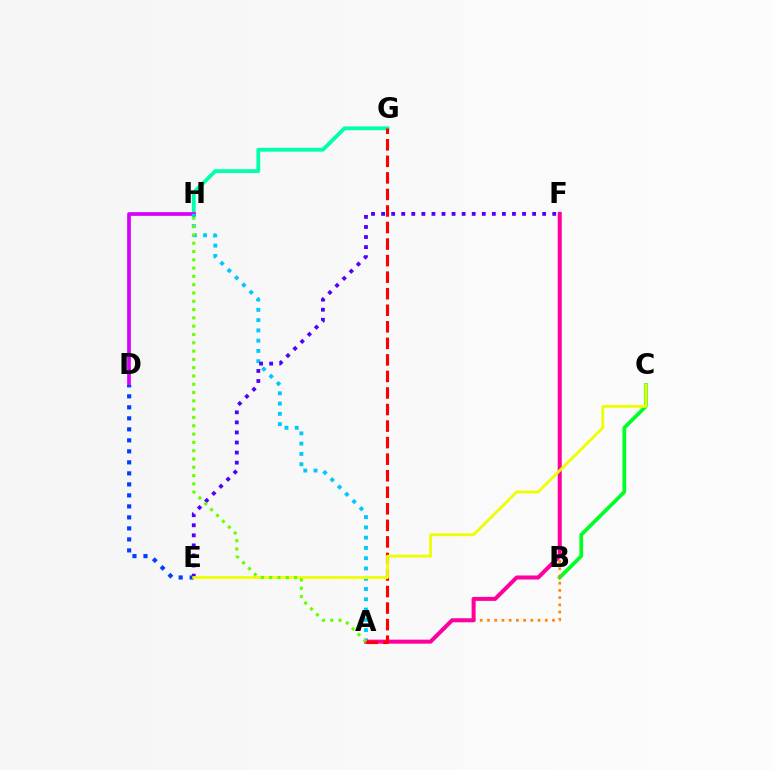{('G', 'H'): [{'color': '#00ffaf', 'line_style': 'solid', 'thickness': 2.76}], ('B', 'C'): [{'color': '#00ff27', 'line_style': 'solid', 'thickness': 2.69}], ('A', 'F'): [{'color': '#ff8800', 'line_style': 'dotted', 'thickness': 1.96}, {'color': '#ff00a0', 'line_style': 'solid', 'thickness': 2.9}], ('D', 'H'): [{'color': '#d600ff', 'line_style': 'solid', 'thickness': 2.66}], ('A', 'H'): [{'color': '#00c7ff', 'line_style': 'dotted', 'thickness': 2.79}, {'color': '#66ff00', 'line_style': 'dotted', 'thickness': 2.25}], ('D', 'E'): [{'color': '#003fff', 'line_style': 'dotted', 'thickness': 2.99}], ('E', 'F'): [{'color': '#4f00ff', 'line_style': 'dotted', 'thickness': 2.74}], ('A', 'G'): [{'color': '#ff0000', 'line_style': 'dashed', 'thickness': 2.25}], ('C', 'E'): [{'color': '#eeff00', 'line_style': 'solid', 'thickness': 2.02}]}